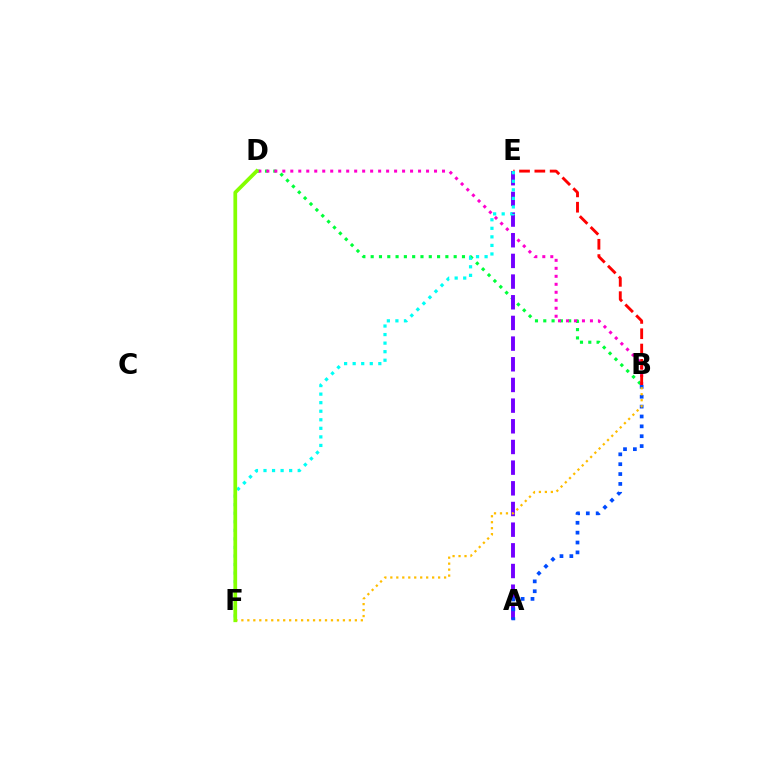{('B', 'D'): [{'color': '#00ff39', 'line_style': 'dotted', 'thickness': 2.25}, {'color': '#ff00cf', 'line_style': 'dotted', 'thickness': 2.17}], ('B', 'E'): [{'color': '#ff0000', 'line_style': 'dashed', 'thickness': 2.08}], ('A', 'E'): [{'color': '#7200ff', 'line_style': 'dashed', 'thickness': 2.81}], ('A', 'B'): [{'color': '#004bff', 'line_style': 'dotted', 'thickness': 2.68}], ('E', 'F'): [{'color': '#00fff6', 'line_style': 'dotted', 'thickness': 2.32}], ('B', 'F'): [{'color': '#ffbd00', 'line_style': 'dotted', 'thickness': 1.62}], ('D', 'F'): [{'color': '#84ff00', 'line_style': 'solid', 'thickness': 2.68}]}